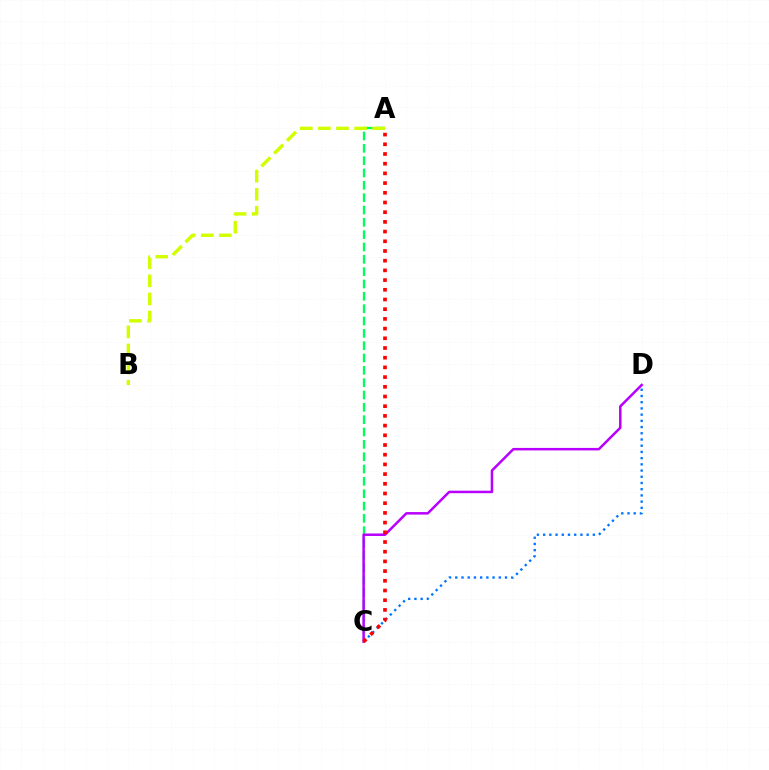{('A', 'C'): [{'color': '#00ff5c', 'line_style': 'dashed', 'thickness': 1.68}, {'color': '#ff0000', 'line_style': 'dotted', 'thickness': 2.64}], ('C', 'D'): [{'color': '#0074ff', 'line_style': 'dotted', 'thickness': 1.69}, {'color': '#b900ff', 'line_style': 'solid', 'thickness': 1.81}], ('A', 'B'): [{'color': '#d1ff00', 'line_style': 'dashed', 'thickness': 2.46}]}